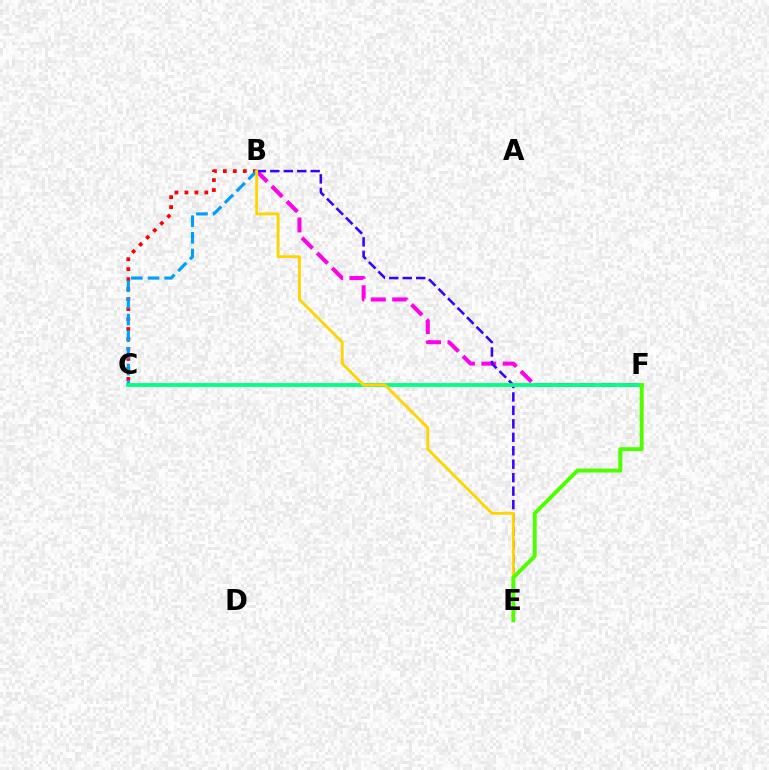{('B', 'C'): [{'color': '#ff0000', 'line_style': 'dotted', 'thickness': 2.71}, {'color': '#009eff', 'line_style': 'dashed', 'thickness': 2.26}], ('B', 'F'): [{'color': '#ff00ed', 'line_style': 'dashed', 'thickness': 2.9}], ('B', 'E'): [{'color': '#3700ff', 'line_style': 'dashed', 'thickness': 1.83}, {'color': '#ffd500', 'line_style': 'solid', 'thickness': 2.07}], ('C', 'F'): [{'color': '#00ff86', 'line_style': 'solid', 'thickness': 2.75}], ('E', 'F'): [{'color': '#4fff00', 'line_style': 'solid', 'thickness': 2.83}]}